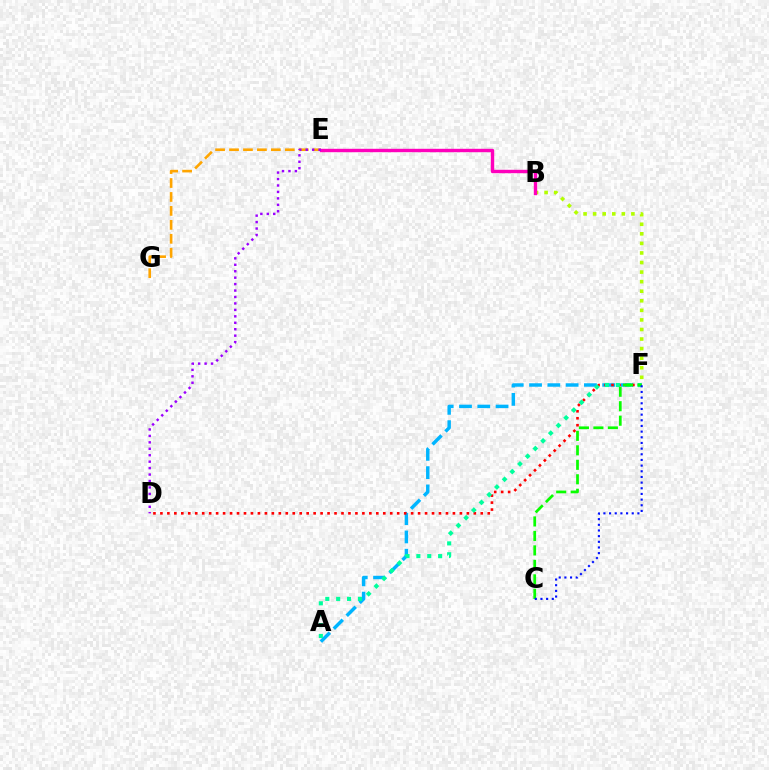{('B', 'F'): [{'color': '#b3ff00', 'line_style': 'dotted', 'thickness': 2.6}], ('A', 'F'): [{'color': '#00b5ff', 'line_style': 'dashed', 'thickness': 2.48}, {'color': '#00ff9d', 'line_style': 'dotted', 'thickness': 2.96}], ('E', 'G'): [{'color': '#ffa500', 'line_style': 'dashed', 'thickness': 1.89}], ('D', 'F'): [{'color': '#ff0000', 'line_style': 'dotted', 'thickness': 1.89}], ('C', 'F'): [{'color': '#08ff00', 'line_style': 'dashed', 'thickness': 1.97}, {'color': '#0010ff', 'line_style': 'dotted', 'thickness': 1.54}], ('B', 'E'): [{'color': '#ff00bd', 'line_style': 'solid', 'thickness': 2.45}], ('D', 'E'): [{'color': '#9b00ff', 'line_style': 'dotted', 'thickness': 1.75}]}